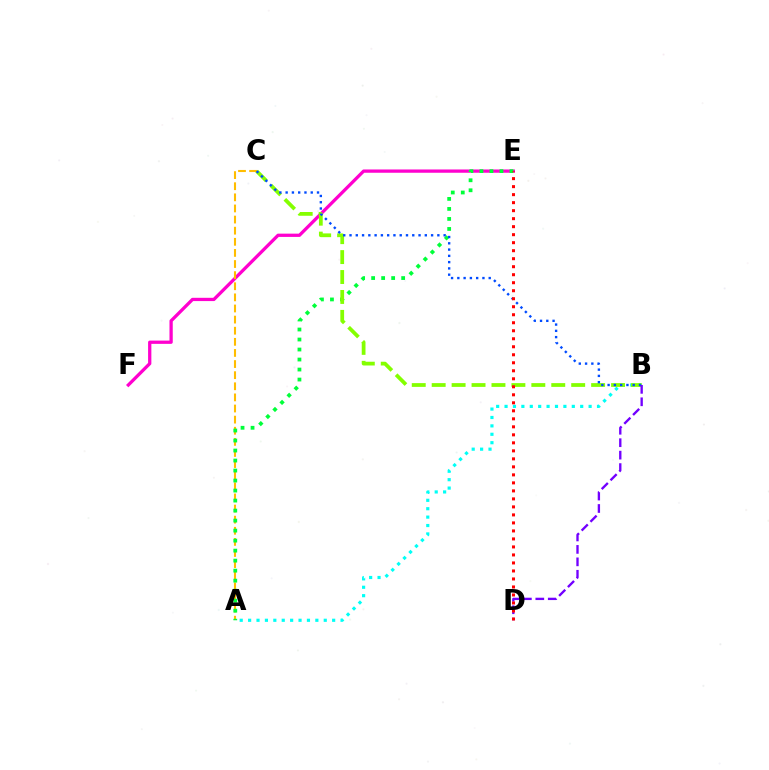{('E', 'F'): [{'color': '#ff00cf', 'line_style': 'solid', 'thickness': 2.36}], ('A', 'C'): [{'color': '#ffbd00', 'line_style': 'dashed', 'thickness': 1.51}], ('A', 'B'): [{'color': '#00fff6', 'line_style': 'dotted', 'thickness': 2.28}], ('A', 'E'): [{'color': '#00ff39', 'line_style': 'dotted', 'thickness': 2.72}], ('B', 'C'): [{'color': '#84ff00', 'line_style': 'dashed', 'thickness': 2.71}, {'color': '#004bff', 'line_style': 'dotted', 'thickness': 1.7}], ('B', 'D'): [{'color': '#7200ff', 'line_style': 'dashed', 'thickness': 1.69}], ('D', 'E'): [{'color': '#ff0000', 'line_style': 'dotted', 'thickness': 2.18}]}